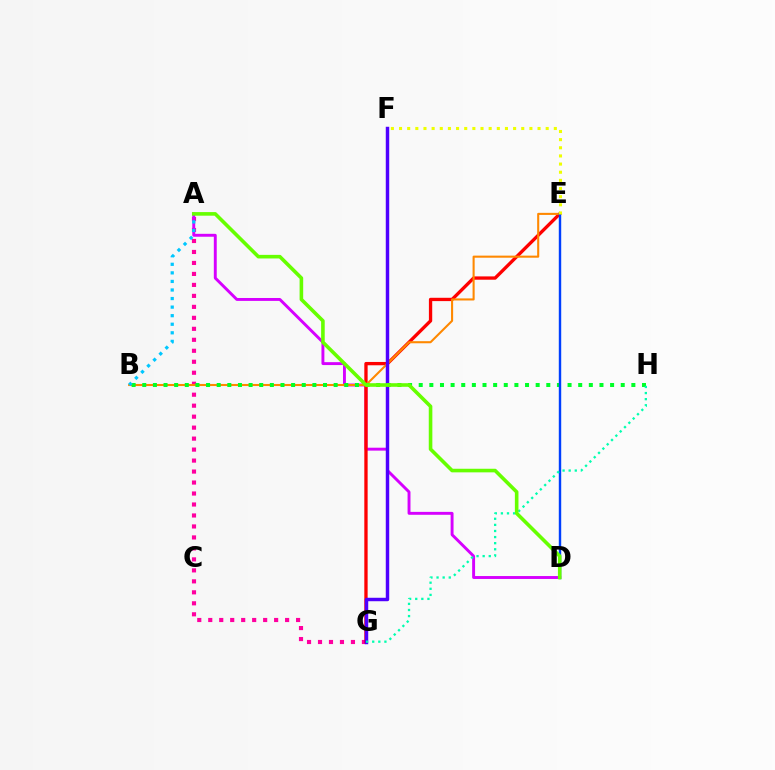{('A', 'G'): [{'color': '#ff00a0', 'line_style': 'dotted', 'thickness': 2.98}], ('A', 'D'): [{'color': '#d600ff', 'line_style': 'solid', 'thickness': 2.1}, {'color': '#66ff00', 'line_style': 'solid', 'thickness': 2.59}], ('E', 'G'): [{'color': '#ff0000', 'line_style': 'solid', 'thickness': 2.39}], ('B', 'E'): [{'color': '#ff8800', 'line_style': 'solid', 'thickness': 1.5}], ('F', 'G'): [{'color': '#4f00ff', 'line_style': 'solid', 'thickness': 2.49}], ('B', 'H'): [{'color': '#00ff27', 'line_style': 'dotted', 'thickness': 2.89}], ('D', 'E'): [{'color': '#003fff', 'line_style': 'solid', 'thickness': 1.74}], ('A', 'B'): [{'color': '#00c7ff', 'line_style': 'dotted', 'thickness': 2.33}], ('G', 'H'): [{'color': '#00ffaf', 'line_style': 'dotted', 'thickness': 1.66}], ('E', 'F'): [{'color': '#eeff00', 'line_style': 'dotted', 'thickness': 2.21}]}